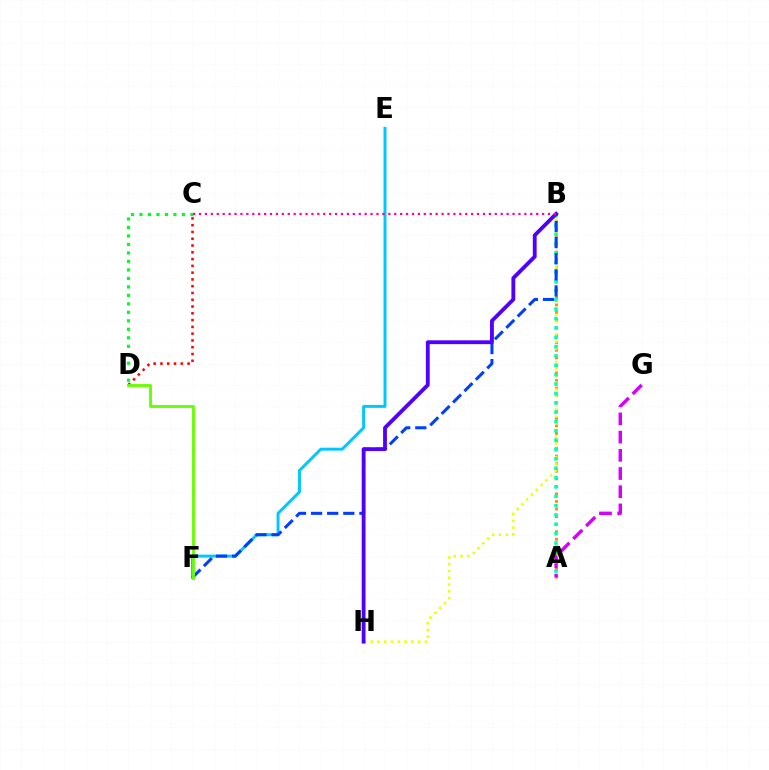{('A', 'B'): [{'color': '#ff8800', 'line_style': 'dotted', 'thickness': 2.05}, {'color': '#00ffaf', 'line_style': 'dotted', 'thickness': 2.54}], ('B', 'H'): [{'color': '#eeff00', 'line_style': 'dotted', 'thickness': 1.84}, {'color': '#4f00ff', 'line_style': 'solid', 'thickness': 2.76}], ('E', 'F'): [{'color': '#00c7ff', 'line_style': 'solid', 'thickness': 2.12}], ('C', 'D'): [{'color': '#00ff27', 'line_style': 'dotted', 'thickness': 2.31}, {'color': '#ff0000', 'line_style': 'dotted', 'thickness': 1.84}], ('A', 'G'): [{'color': '#d600ff', 'line_style': 'dashed', 'thickness': 2.47}], ('B', 'F'): [{'color': '#003fff', 'line_style': 'dashed', 'thickness': 2.19}], ('D', 'F'): [{'color': '#66ff00', 'line_style': 'solid', 'thickness': 2.06}], ('B', 'C'): [{'color': '#ff00a0', 'line_style': 'dotted', 'thickness': 1.61}]}